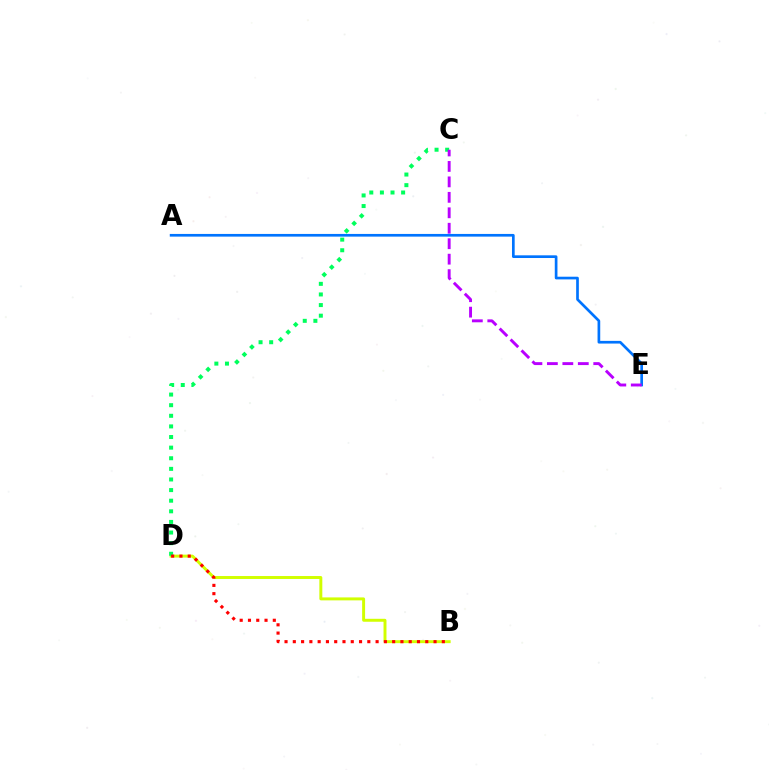{('B', 'D'): [{'color': '#d1ff00', 'line_style': 'solid', 'thickness': 2.13}, {'color': '#ff0000', 'line_style': 'dotted', 'thickness': 2.25}], ('C', 'D'): [{'color': '#00ff5c', 'line_style': 'dotted', 'thickness': 2.88}], ('A', 'E'): [{'color': '#0074ff', 'line_style': 'solid', 'thickness': 1.93}], ('C', 'E'): [{'color': '#b900ff', 'line_style': 'dashed', 'thickness': 2.1}]}